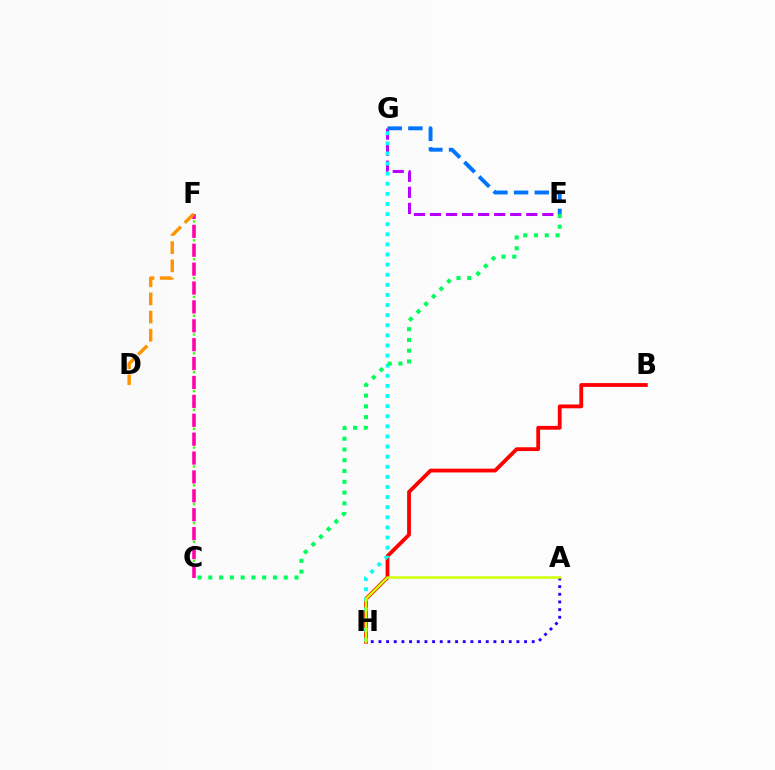{('C', 'F'): [{'color': '#3dff00', 'line_style': 'dotted', 'thickness': 1.71}, {'color': '#ff00ac', 'line_style': 'dashed', 'thickness': 2.57}], ('B', 'H'): [{'color': '#ff0000', 'line_style': 'solid', 'thickness': 2.74}], ('E', 'G'): [{'color': '#b900ff', 'line_style': 'dashed', 'thickness': 2.18}, {'color': '#0074ff', 'line_style': 'dashed', 'thickness': 2.81}], ('G', 'H'): [{'color': '#00fff6', 'line_style': 'dotted', 'thickness': 2.75}], ('A', 'H'): [{'color': '#2500ff', 'line_style': 'dotted', 'thickness': 2.08}, {'color': '#d1ff00', 'line_style': 'solid', 'thickness': 1.78}], ('C', 'E'): [{'color': '#00ff5c', 'line_style': 'dotted', 'thickness': 2.93}], ('D', 'F'): [{'color': '#ff9400', 'line_style': 'dashed', 'thickness': 2.47}]}